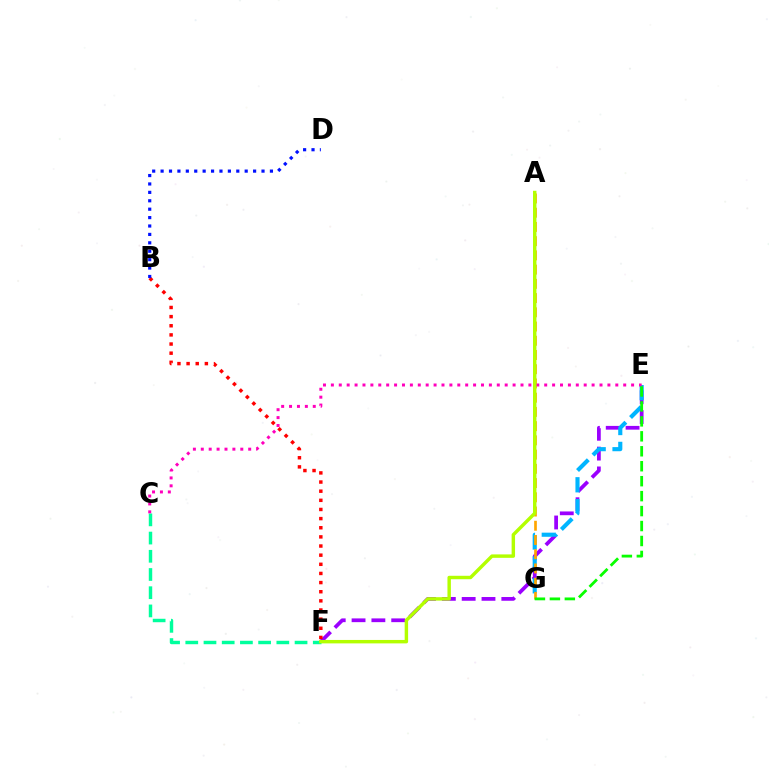{('C', 'F'): [{'color': '#00ff9d', 'line_style': 'dashed', 'thickness': 2.47}], ('E', 'F'): [{'color': '#9b00ff', 'line_style': 'dashed', 'thickness': 2.69}], ('E', 'G'): [{'color': '#00b5ff', 'line_style': 'dashed', 'thickness': 2.97}, {'color': '#08ff00', 'line_style': 'dashed', 'thickness': 2.03}], ('A', 'G'): [{'color': '#ffa500', 'line_style': 'dashed', 'thickness': 1.93}], ('C', 'E'): [{'color': '#ff00bd', 'line_style': 'dotted', 'thickness': 2.15}], ('A', 'F'): [{'color': '#b3ff00', 'line_style': 'solid', 'thickness': 2.47}], ('B', 'F'): [{'color': '#ff0000', 'line_style': 'dotted', 'thickness': 2.48}], ('B', 'D'): [{'color': '#0010ff', 'line_style': 'dotted', 'thickness': 2.28}]}